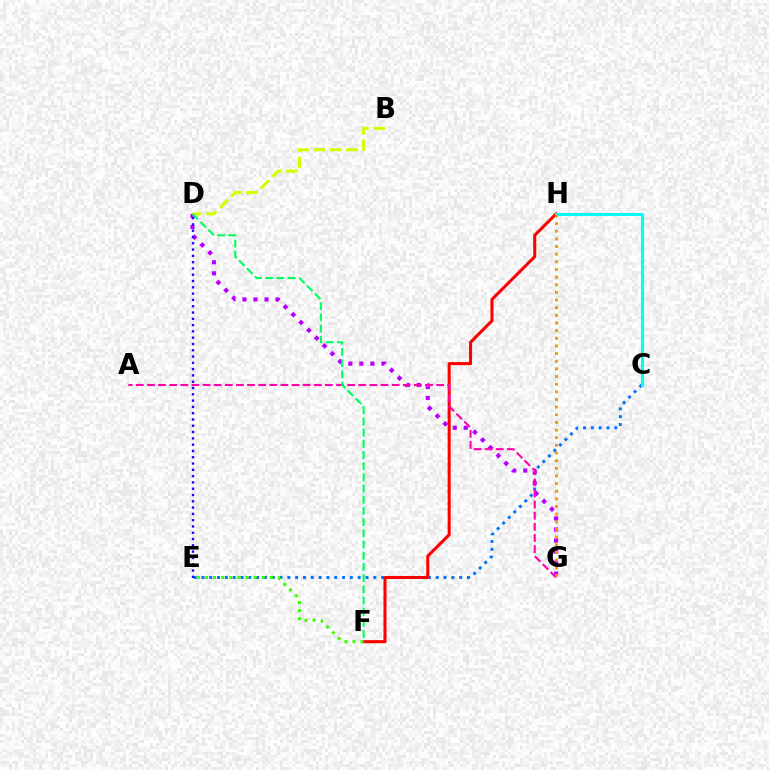{('C', 'E'): [{'color': '#0074ff', 'line_style': 'dotted', 'thickness': 2.12}], ('F', 'H'): [{'color': '#ff0000', 'line_style': 'solid', 'thickness': 2.2}], ('C', 'H'): [{'color': '#00fff6', 'line_style': 'solid', 'thickness': 2.23}], ('B', 'D'): [{'color': '#d1ff00', 'line_style': 'dashed', 'thickness': 2.21}], ('D', 'G'): [{'color': '#b900ff', 'line_style': 'dotted', 'thickness': 3.0}], ('A', 'G'): [{'color': '#ff00ac', 'line_style': 'dashed', 'thickness': 1.51}], ('G', 'H'): [{'color': '#ff9400', 'line_style': 'dotted', 'thickness': 2.08}], ('D', 'E'): [{'color': '#2500ff', 'line_style': 'dotted', 'thickness': 1.71}], ('E', 'F'): [{'color': '#3dff00', 'line_style': 'dotted', 'thickness': 2.2}], ('D', 'F'): [{'color': '#00ff5c', 'line_style': 'dashed', 'thickness': 1.52}]}